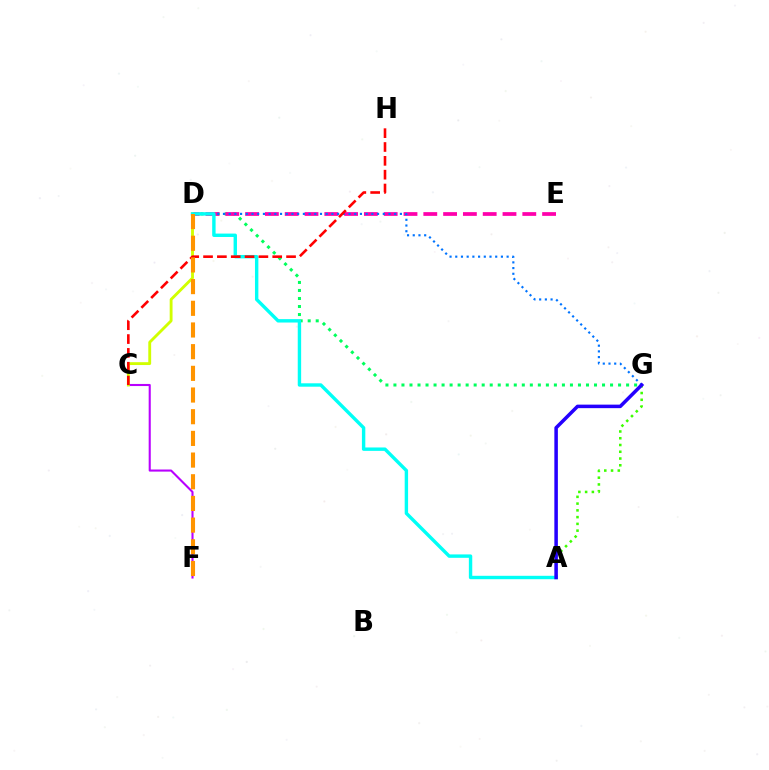{('A', 'G'): [{'color': '#3dff00', 'line_style': 'dotted', 'thickness': 1.84}, {'color': '#2500ff', 'line_style': 'solid', 'thickness': 2.53}], ('C', 'F'): [{'color': '#b900ff', 'line_style': 'solid', 'thickness': 1.51}], ('D', 'G'): [{'color': '#00ff5c', 'line_style': 'dotted', 'thickness': 2.18}, {'color': '#0074ff', 'line_style': 'dotted', 'thickness': 1.55}], ('D', 'E'): [{'color': '#ff00ac', 'line_style': 'dashed', 'thickness': 2.69}], ('C', 'D'): [{'color': '#d1ff00', 'line_style': 'solid', 'thickness': 2.06}], ('A', 'D'): [{'color': '#00fff6', 'line_style': 'solid', 'thickness': 2.45}], ('C', 'H'): [{'color': '#ff0000', 'line_style': 'dashed', 'thickness': 1.88}], ('D', 'F'): [{'color': '#ff9400', 'line_style': 'dashed', 'thickness': 2.95}]}